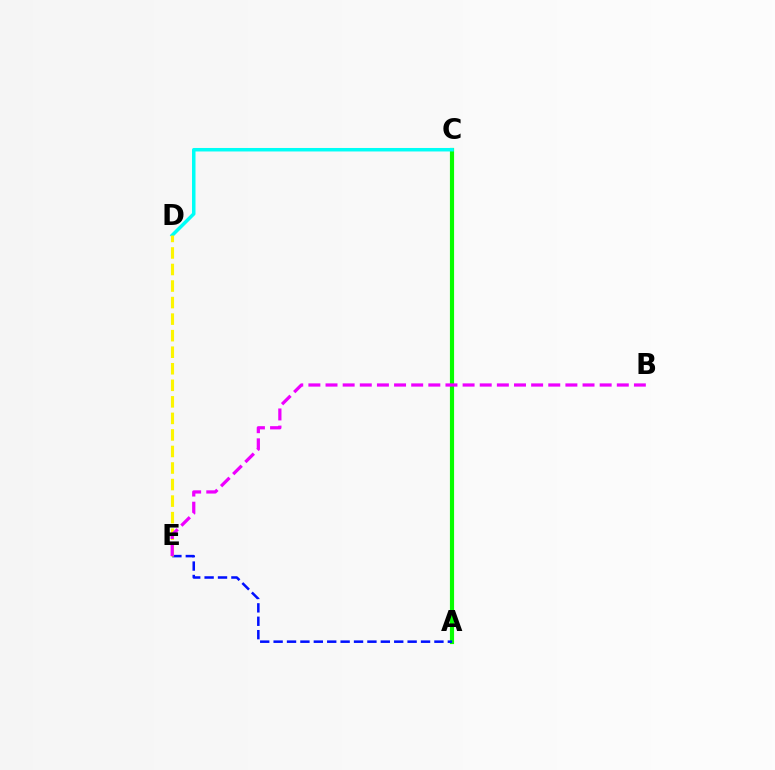{('A', 'C'): [{'color': '#ff0000', 'line_style': 'dotted', 'thickness': 2.85}, {'color': '#08ff00', 'line_style': 'solid', 'thickness': 2.99}], ('A', 'E'): [{'color': '#0010ff', 'line_style': 'dashed', 'thickness': 1.82}], ('C', 'D'): [{'color': '#00fff6', 'line_style': 'solid', 'thickness': 2.51}], ('D', 'E'): [{'color': '#fcf500', 'line_style': 'dashed', 'thickness': 2.25}], ('B', 'E'): [{'color': '#ee00ff', 'line_style': 'dashed', 'thickness': 2.33}]}